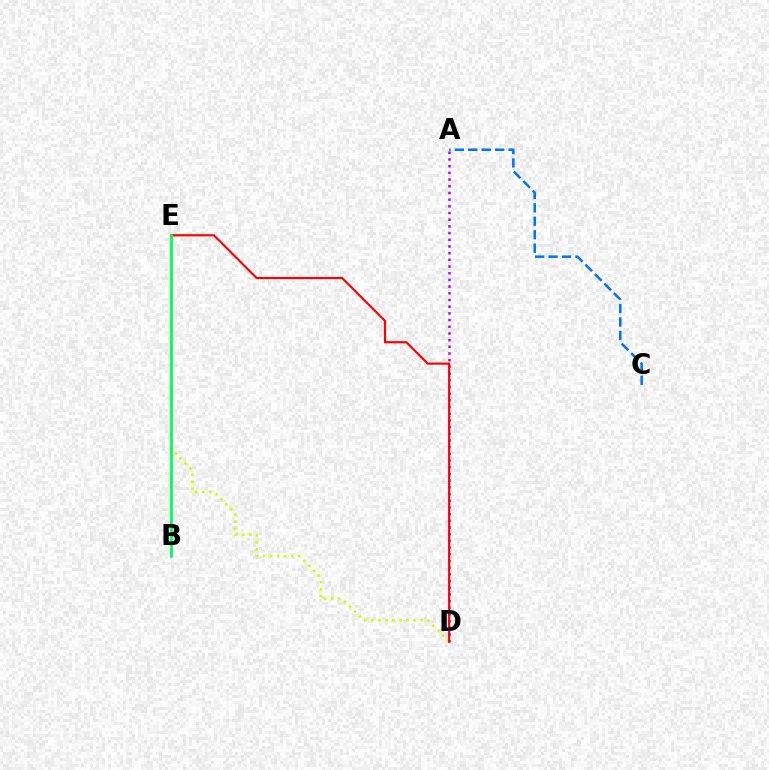{('A', 'D'): [{'color': '#b900ff', 'line_style': 'dotted', 'thickness': 1.82}], ('D', 'E'): [{'color': '#d1ff00', 'line_style': 'dotted', 'thickness': 1.91}, {'color': '#ff0000', 'line_style': 'solid', 'thickness': 1.55}], ('A', 'C'): [{'color': '#0074ff', 'line_style': 'dashed', 'thickness': 1.83}], ('B', 'E'): [{'color': '#00ff5c', 'line_style': 'solid', 'thickness': 2.01}]}